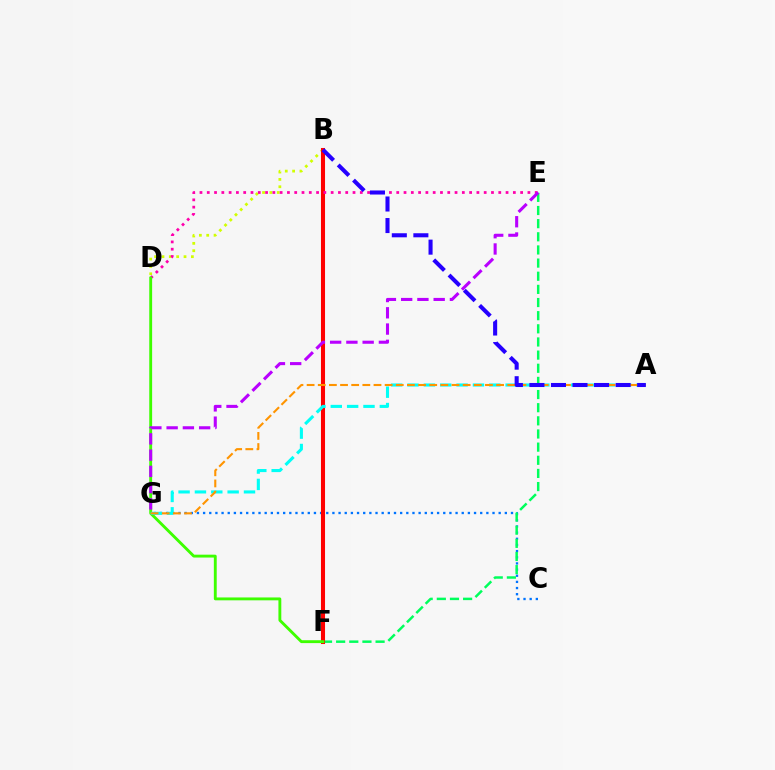{('C', 'G'): [{'color': '#0074ff', 'line_style': 'dotted', 'thickness': 1.67}], ('E', 'F'): [{'color': '#00ff5c', 'line_style': 'dashed', 'thickness': 1.79}], ('B', 'D'): [{'color': '#d1ff00', 'line_style': 'dotted', 'thickness': 2.0}], ('B', 'F'): [{'color': '#ff0000', 'line_style': 'solid', 'thickness': 2.92}], ('D', 'E'): [{'color': '#ff00ac', 'line_style': 'dotted', 'thickness': 1.98}], ('D', 'F'): [{'color': '#3dff00', 'line_style': 'solid', 'thickness': 2.07}], ('A', 'G'): [{'color': '#00fff6', 'line_style': 'dashed', 'thickness': 2.22}, {'color': '#ff9400', 'line_style': 'dashed', 'thickness': 1.51}], ('E', 'G'): [{'color': '#b900ff', 'line_style': 'dashed', 'thickness': 2.21}], ('A', 'B'): [{'color': '#2500ff', 'line_style': 'dashed', 'thickness': 2.93}]}